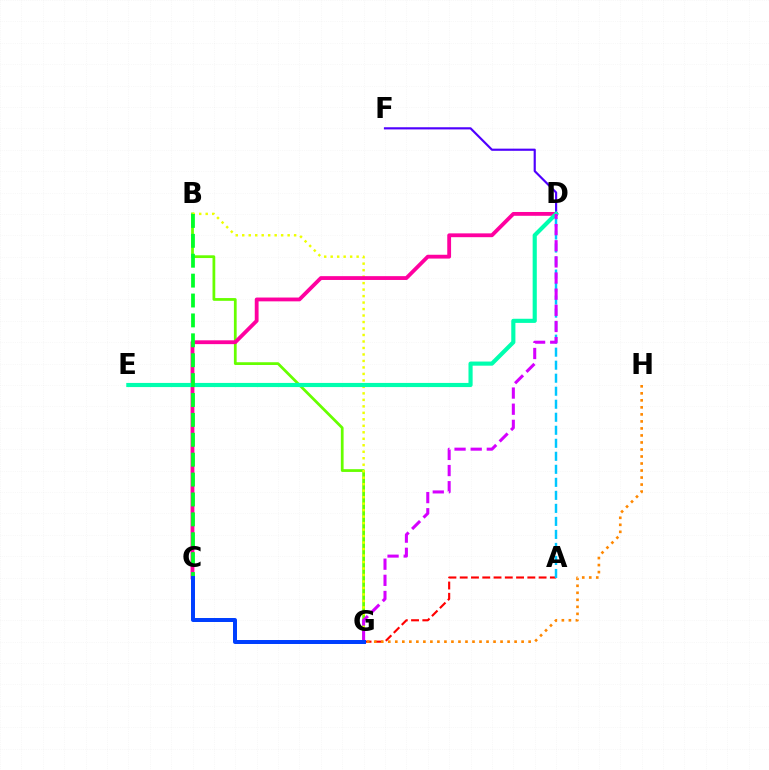{('B', 'G'): [{'color': '#66ff00', 'line_style': 'solid', 'thickness': 1.98}, {'color': '#eeff00', 'line_style': 'dotted', 'thickness': 1.76}], ('D', 'F'): [{'color': '#4f00ff', 'line_style': 'solid', 'thickness': 1.56}], ('A', 'G'): [{'color': '#ff0000', 'line_style': 'dashed', 'thickness': 1.53}], ('A', 'D'): [{'color': '#00c7ff', 'line_style': 'dashed', 'thickness': 1.77}], ('C', 'D'): [{'color': '#ff00a0', 'line_style': 'solid', 'thickness': 2.75}], ('D', 'E'): [{'color': '#00ffaf', 'line_style': 'solid', 'thickness': 2.98}], ('D', 'G'): [{'color': '#d600ff', 'line_style': 'dashed', 'thickness': 2.19}], ('G', 'H'): [{'color': '#ff8800', 'line_style': 'dotted', 'thickness': 1.91}], ('B', 'C'): [{'color': '#00ff27', 'line_style': 'dashed', 'thickness': 2.7}], ('C', 'G'): [{'color': '#003fff', 'line_style': 'solid', 'thickness': 2.87}]}